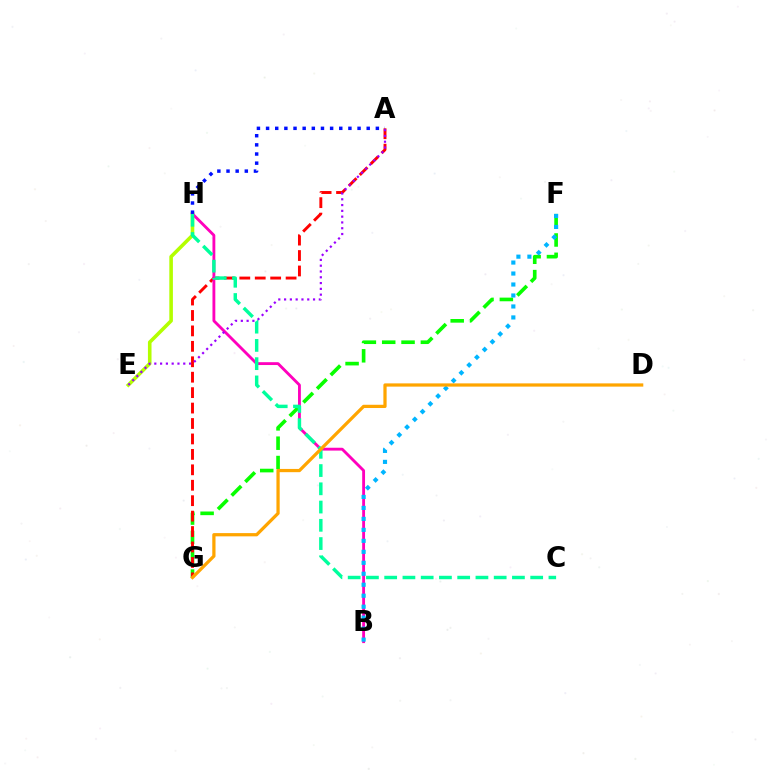{('F', 'G'): [{'color': '#08ff00', 'line_style': 'dashed', 'thickness': 2.63}], ('E', 'H'): [{'color': '#b3ff00', 'line_style': 'solid', 'thickness': 2.58}], ('A', 'G'): [{'color': '#ff0000', 'line_style': 'dashed', 'thickness': 2.1}], ('B', 'H'): [{'color': '#ff00bd', 'line_style': 'solid', 'thickness': 2.05}], ('C', 'H'): [{'color': '#00ff9d', 'line_style': 'dashed', 'thickness': 2.48}], ('A', 'H'): [{'color': '#0010ff', 'line_style': 'dotted', 'thickness': 2.49}], ('A', 'E'): [{'color': '#9b00ff', 'line_style': 'dotted', 'thickness': 1.57}], ('B', 'F'): [{'color': '#00b5ff', 'line_style': 'dotted', 'thickness': 2.98}], ('D', 'G'): [{'color': '#ffa500', 'line_style': 'solid', 'thickness': 2.33}]}